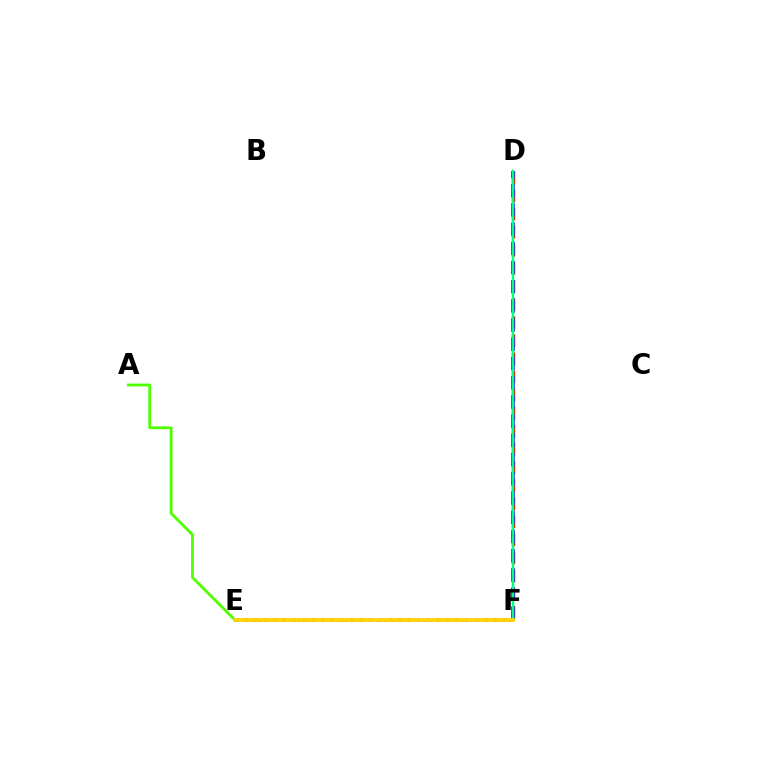{('E', 'F'): [{'color': '#ff00ed', 'line_style': 'dotted', 'thickness': 2.6}, {'color': '#009eff', 'line_style': 'dotted', 'thickness': 2.12}, {'color': '#ffd500', 'line_style': 'solid', 'thickness': 2.68}], ('D', 'F'): [{'color': '#ff0000', 'line_style': 'dashed', 'thickness': 2.46}, {'color': '#3700ff', 'line_style': 'dashed', 'thickness': 2.61}, {'color': '#00ff86', 'line_style': 'solid', 'thickness': 1.78}], ('A', 'E'): [{'color': '#4fff00', 'line_style': 'solid', 'thickness': 2.02}]}